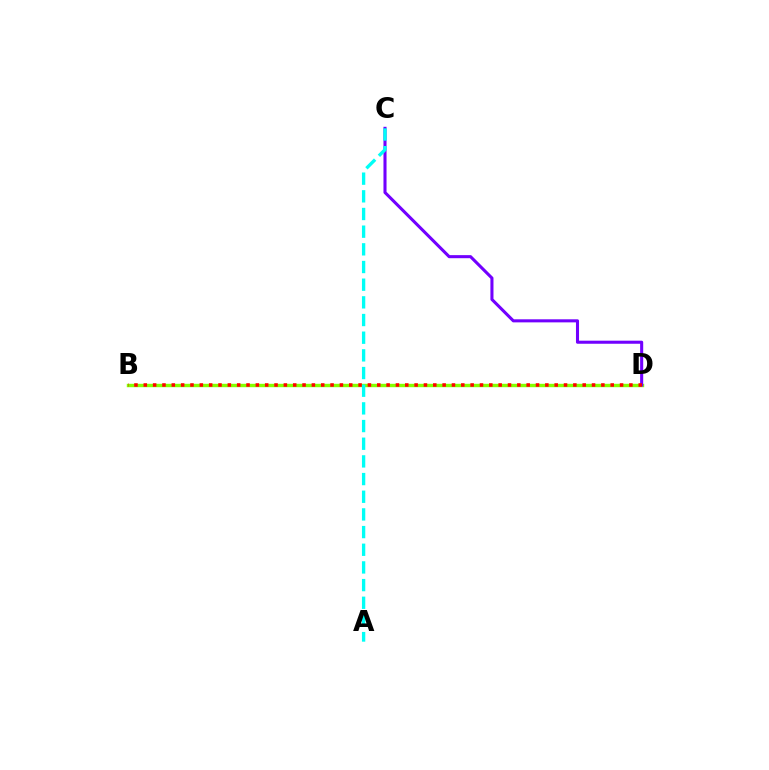{('B', 'D'): [{'color': '#84ff00', 'line_style': 'solid', 'thickness': 2.45}, {'color': '#ff0000', 'line_style': 'dotted', 'thickness': 2.54}], ('C', 'D'): [{'color': '#7200ff', 'line_style': 'solid', 'thickness': 2.21}], ('A', 'C'): [{'color': '#00fff6', 'line_style': 'dashed', 'thickness': 2.4}]}